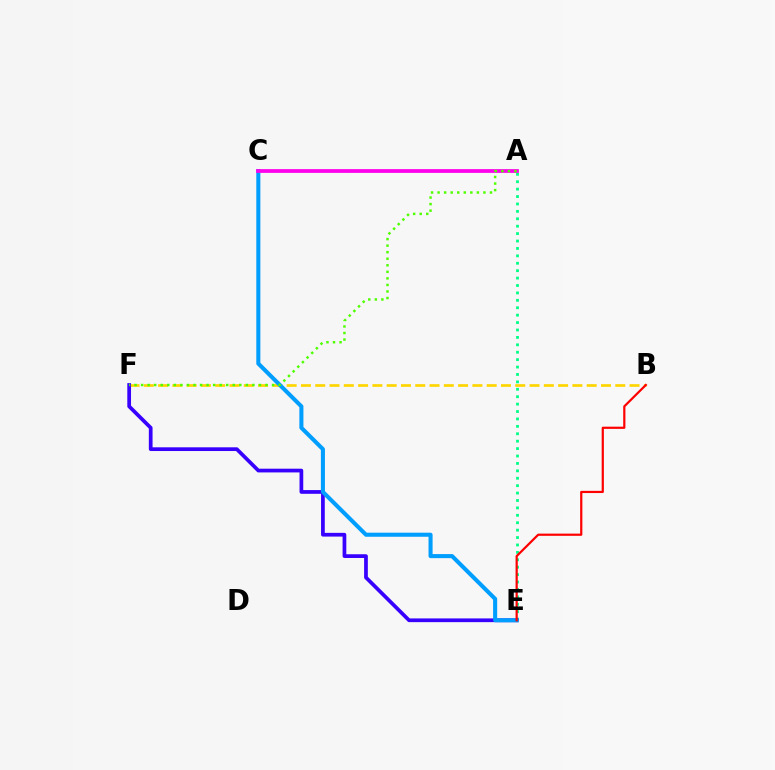{('B', 'F'): [{'color': '#ffd500', 'line_style': 'dashed', 'thickness': 1.94}], ('A', 'E'): [{'color': '#00ff86', 'line_style': 'dotted', 'thickness': 2.01}], ('E', 'F'): [{'color': '#3700ff', 'line_style': 'solid', 'thickness': 2.68}], ('C', 'E'): [{'color': '#009eff', 'line_style': 'solid', 'thickness': 2.93}], ('A', 'C'): [{'color': '#ff00ed', 'line_style': 'solid', 'thickness': 2.7}], ('B', 'E'): [{'color': '#ff0000', 'line_style': 'solid', 'thickness': 1.59}], ('A', 'F'): [{'color': '#4fff00', 'line_style': 'dotted', 'thickness': 1.78}]}